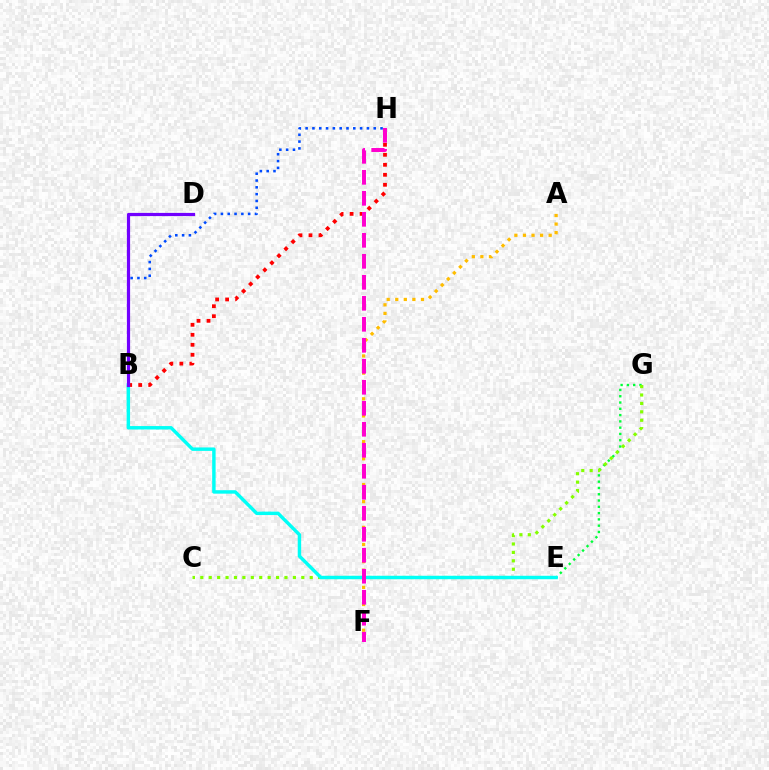{('B', 'H'): [{'color': '#ff0000', 'line_style': 'dotted', 'thickness': 2.72}, {'color': '#004bff', 'line_style': 'dotted', 'thickness': 1.85}], ('A', 'F'): [{'color': '#ffbd00', 'line_style': 'dotted', 'thickness': 2.33}], ('E', 'G'): [{'color': '#00ff39', 'line_style': 'dotted', 'thickness': 1.71}], ('C', 'G'): [{'color': '#84ff00', 'line_style': 'dotted', 'thickness': 2.29}], ('B', 'E'): [{'color': '#00fff6', 'line_style': 'solid', 'thickness': 2.48}], ('B', 'D'): [{'color': '#7200ff', 'line_style': 'solid', 'thickness': 2.3}], ('F', 'H'): [{'color': '#ff00cf', 'line_style': 'dashed', 'thickness': 2.85}]}